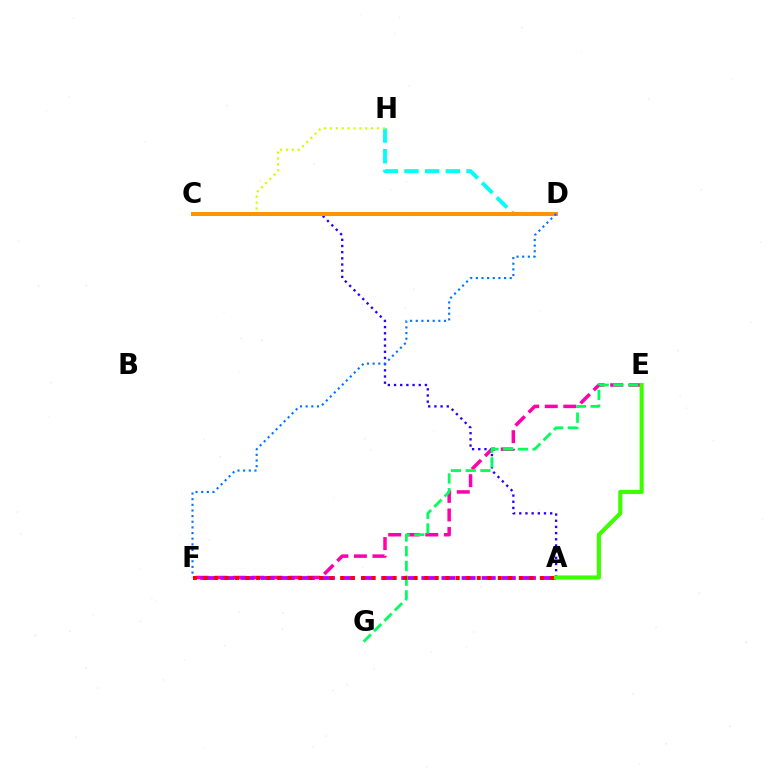{('E', 'F'): [{'color': '#ff00ac', 'line_style': 'dashed', 'thickness': 2.52}], ('A', 'C'): [{'color': '#2500ff', 'line_style': 'dotted', 'thickness': 1.68}], ('A', 'F'): [{'color': '#b900ff', 'line_style': 'dashed', 'thickness': 2.73}, {'color': '#ff0000', 'line_style': 'dotted', 'thickness': 2.86}], ('D', 'H'): [{'color': '#00fff6', 'line_style': 'dashed', 'thickness': 2.81}], ('C', 'H'): [{'color': '#d1ff00', 'line_style': 'dotted', 'thickness': 1.6}], ('C', 'D'): [{'color': '#ff9400', 'line_style': 'solid', 'thickness': 2.87}], ('D', 'F'): [{'color': '#0074ff', 'line_style': 'dotted', 'thickness': 1.53}], ('E', 'G'): [{'color': '#00ff5c', 'line_style': 'dashed', 'thickness': 2.0}], ('A', 'E'): [{'color': '#3dff00', 'line_style': 'solid', 'thickness': 2.97}]}